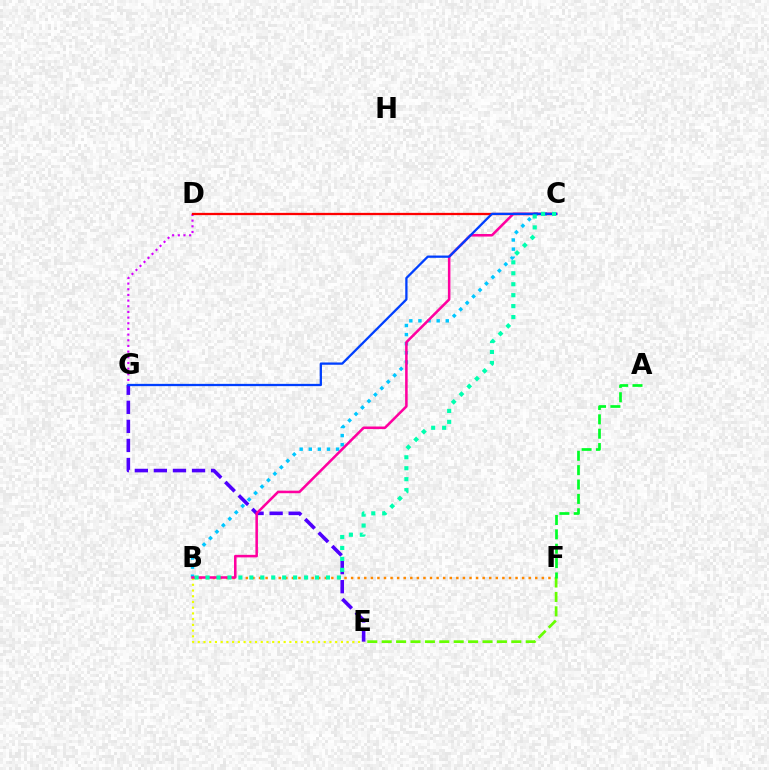{('B', 'F'): [{'color': '#ff8800', 'line_style': 'dotted', 'thickness': 1.79}], ('B', 'E'): [{'color': '#eeff00', 'line_style': 'dotted', 'thickness': 1.56}], ('E', 'F'): [{'color': '#66ff00', 'line_style': 'dashed', 'thickness': 1.96}], ('B', 'C'): [{'color': '#00c7ff', 'line_style': 'dotted', 'thickness': 2.47}, {'color': '#ff00a0', 'line_style': 'solid', 'thickness': 1.83}, {'color': '#00ffaf', 'line_style': 'dotted', 'thickness': 2.97}], ('D', 'G'): [{'color': '#d600ff', 'line_style': 'dotted', 'thickness': 1.54}], ('C', 'D'): [{'color': '#ff0000', 'line_style': 'solid', 'thickness': 1.64}], ('E', 'G'): [{'color': '#4f00ff', 'line_style': 'dashed', 'thickness': 2.59}], ('C', 'G'): [{'color': '#003fff', 'line_style': 'solid', 'thickness': 1.64}], ('A', 'F'): [{'color': '#00ff27', 'line_style': 'dashed', 'thickness': 1.95}]}